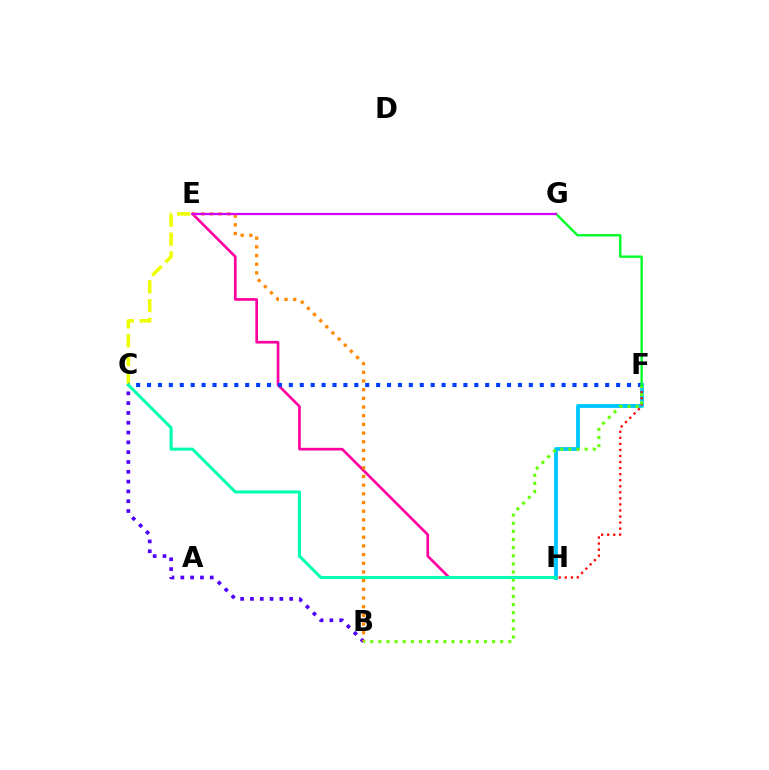{('F', 'H'): [{'color': '#00c7ff', 'line_style': 'solid', 'thickness': 2.75}, {'color': '#ff0000', 'line_style': 'dotted', 'thickness': 1.65}], ('E', 'H'): [{'color': '#ff00a0', 'line_style': 'solid', 'thickness': 1.93}], ('B', 'C'): [{'color': '#4f00ff', 'line_style': 'dotted', 'thickness': 2.67}], ('B', 'E'): [{'color': '#ff8800', 'line_style': 'dotted', 'thickness': 2.36}], ('C', 'E'): [{'color': '#eeff00', 'line_style': 'dashed', 'thickness': 2.56}], ('C', 'F'): [{'color': '#003fff', 'line_style': 'dotted', 'thickness': 2.96}], ('B', 'F'): [{'color': '#66ff00', 'line_style': 'dotted', 'thickness': 2.21}], ('F', 'G'): [{'color': '#00ff27', 'line_style': 'solid', 'thickness': 1.71}], ('E', 'G'): [{'color': '#d600ff', 'line_style': 'solid', 'thickness': 1.61}], ('C', 'H'): [{'color': '#00ffaf', 'line_style': 'solid', 'thickness': 2.2}]}